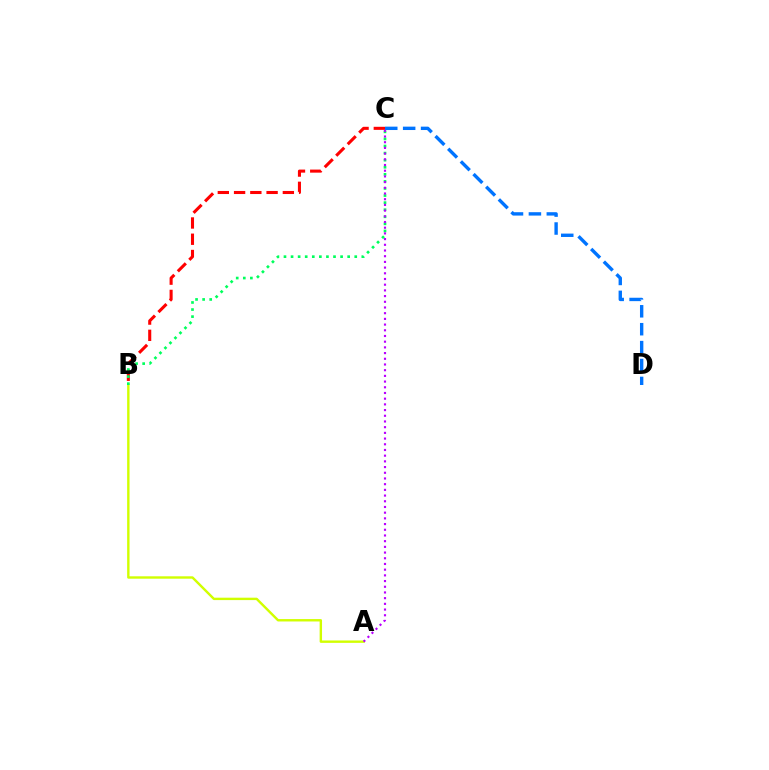{('B', 'C'): [{'color': '#ff0000', 'line_style': 'dashed', 'thickness': 2.21}, {'color': '#00ff5c', 'line_style': 'dotted', 'thickness': 1.92}], ('A', 'B'): [{'color': '#d1ff00', 'line_style': 'solid', 'thickness': 1.73}], ('C', 'D'): [{'color': '#0074ff', 'line_style': 'dashed', 'thickness': 2.43}], ('A', 'C'): [{'color': '#b900ff', 'line_style': 'dotted', 'thickness': 1.55}]}